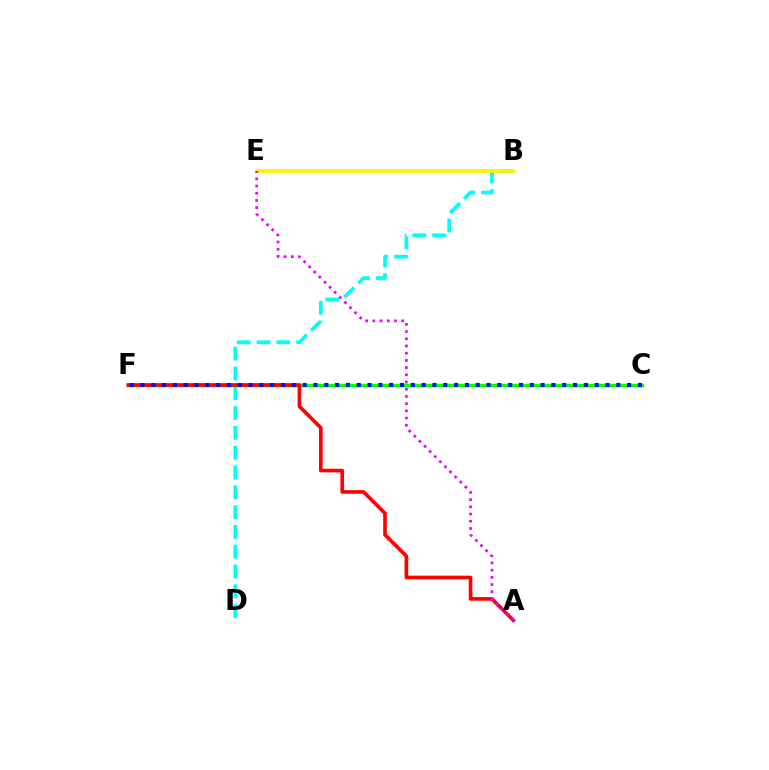{('B', 'D'): [{'color': '#00fff6', 'line_style': 'dashed', 'thickness': 2.69}], ('B', 'E'): [{'color': '#fcf500', 'line_style': 'solid', 'thickness': 2.66}], ('C', 'F'): [{'color': '#08ff00', 'line_style': 'solid', 'thickness': 2.52}, {'color': '#0010ff', 'line_style': 'dotted', 'thickness': 2.94}], ('A', 'F'): [{'color': '#ff0000', 'line_style': 'solid', 'thickness': 2.63}], ('A', 'E'): [{'color': '#ee00ff', 'line_style': 'dotted', 'thickness': 1.96}]}